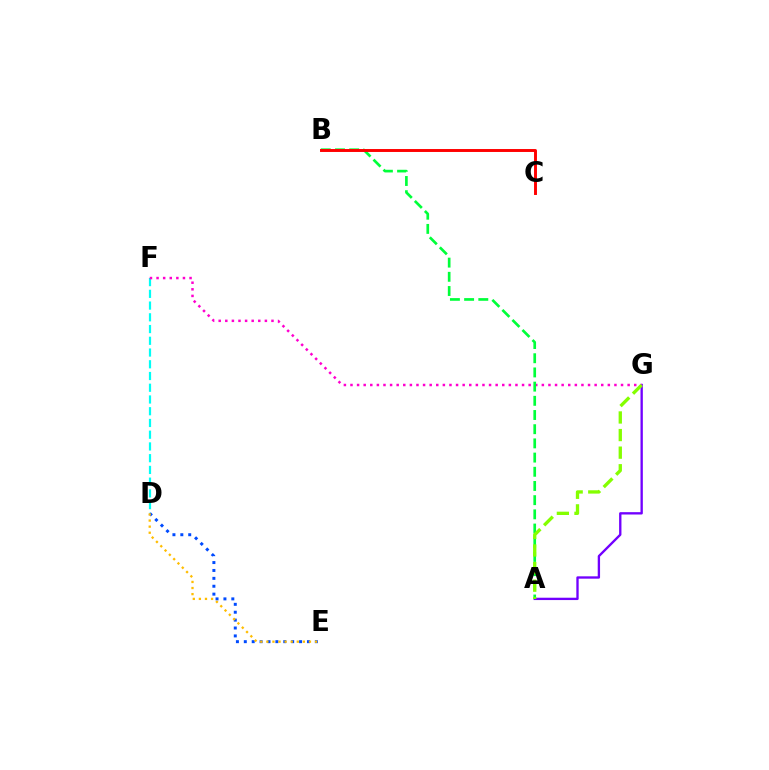{('D', 'E'): [{'color': '#004bff', 'line_style': 'dotted', 'thickness': 2.15}, {'color': '#ffbd00', 'line_style': 'dotted', 'thickness': 1.65}], ('D', 'F'): [{'color': '#00fff6', 'line_style': 'dashed', 'thickness': 1.59}], ('A', 'G'): [{'color': '#7200ff', 'line_style': 'solid', 'thickness': 1.69}, {'color': '#84ff00', 'line_style': 'dashed', 'thickness': 2.39}], ('F', 'G'): [{'color': '#ff00cf', 'line_style': 'dotted', 'thickness': 1.79}], ('A', 'B'): [{'color': '#00ff39', 'line_style': 'dashed', 'thickness': 1.93}], ('B', 'C'): [{'color': '#ff0000', 'line_style': 'solid', 'thickness': 2.11}]}